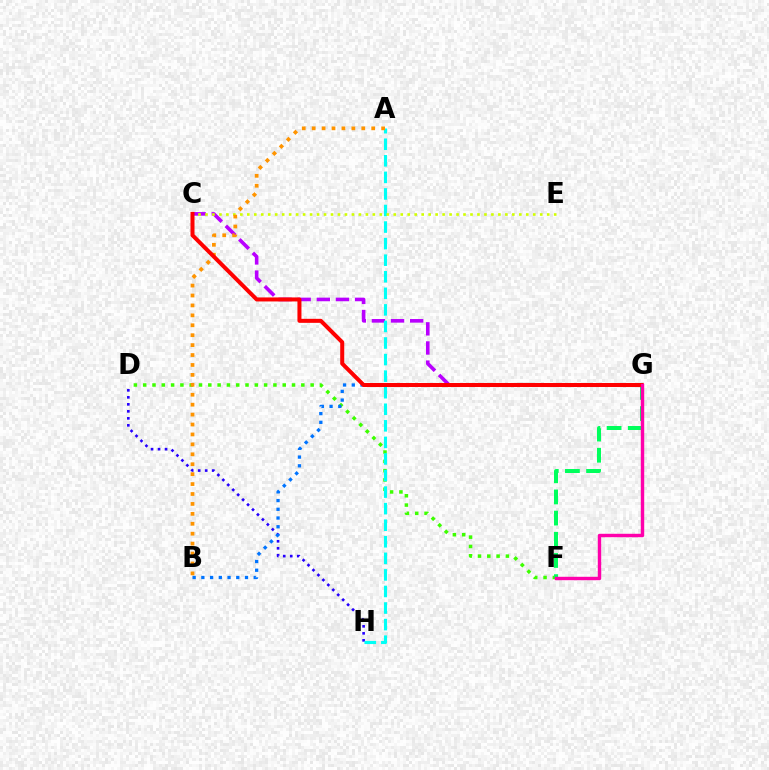{('D', 'H'): [{'color': '#2500ff', 'line_style': 'dotted', 'thickness': 1.9}], ('C', 'G'): [{'color': '#b900ff', 'line_style': 'dashed', 'thickness': 2.6}, {'color': '#ff0000', 'line_style': 'solid', 'thickness': 2.89}], ('D', 'F'): [{'color': '#3dff00', 'line_style': 'dotted', 'thickness': 2.53}], ('A', 'H'): [{'color': '#00fff6', 'line_style': 'dashed', 'thickness': 2.25}], ('C', 'E'): [{'color': '#d1ff00', 'line_style': 'dotted', 'thickness': 1.89}], ('B', 'G'): [{'color': '#0074ff', 'line_style': 'dotted', 'thickness': 2.37}], ('A', 'B'): [{'color': '#ff9400', 'line_style': 'dotted', 'thickness': 2.7}], ('F', 'G'): [{'color': '#00ff5c', 'line_style': 'dashed', 'thickness': 2.88}, {'color': '#ff00ac', 'line_style': 'solid', 'thickness': 2.46}]}